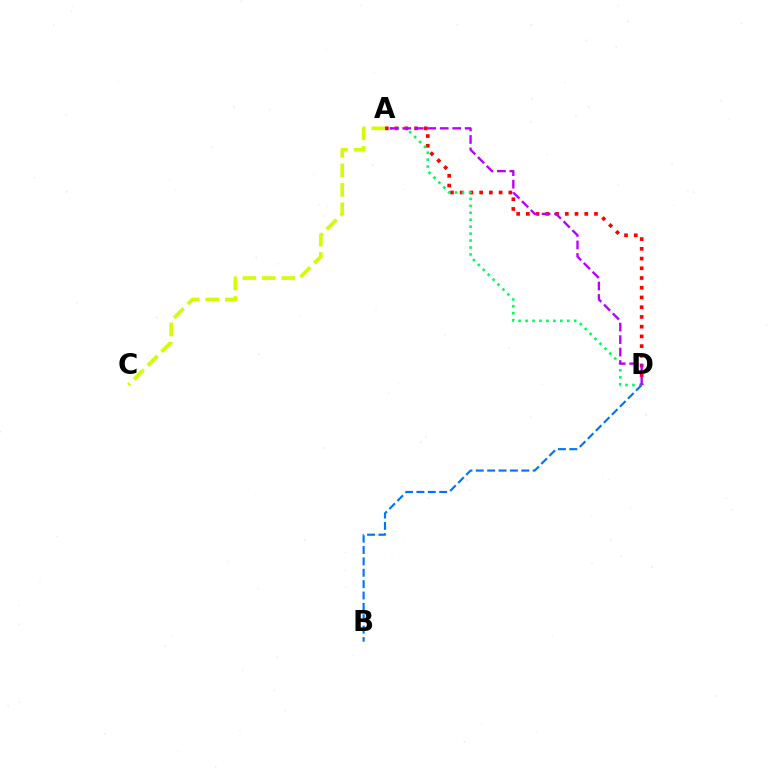{('A', 'D'): [{'color': '#ff0000', 'line_style': 'dotted', 'thickness': 2.64}, {'color': '#00ff5c', 'line_style': 'dotted', 'thickness': 1.89}, {'color': '#b900ff', 'line_style': 'dashed', 'thickness': 1.7}], ('A', 'C'): [{'color': '#d1ff00', 'line_style': 'dashed', 'thickness': 2.65}], ('B', 'D'): [{'color': '#0074ff', 'line_style': 'dashed', 'thickness': 1.55}]}